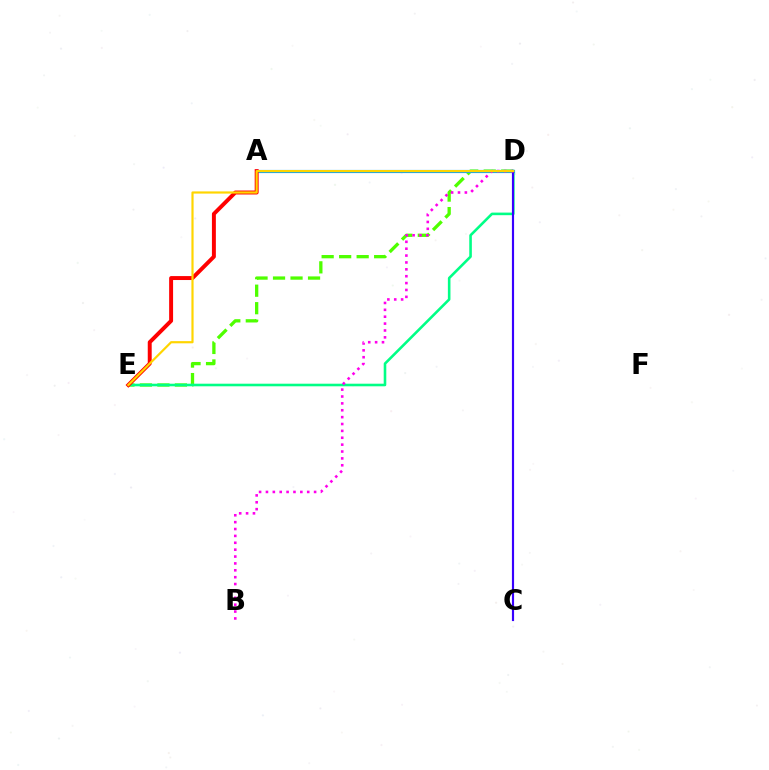{('D', 'E'): [{'color': '#4fff00', 'line_style': 'dashed', 'thickness': 2.38}, {'color': '#00ff86', 'line_style': 'solid', 'thickness': 1.87}, {'color': '#ffd500', 'line_style': 'solid', 'thickness': 1.58}], ('A', 'D'): [{'color': '#009eff', 'line_style': 'solid', 'thickness': 2.28}], ('C', 'D'): [{'color': '#3700ff', 'line_style': 'solid', 'thickness': 1.56}], ('A', 'E'): [{'color': '#ff0000', 'line_style': 'solid', 'thickness': 2.84}], ('B', 'D'): [{'color': '#ff00ed', 'line_style': 'dotted', 'thickness': 1.87}]}